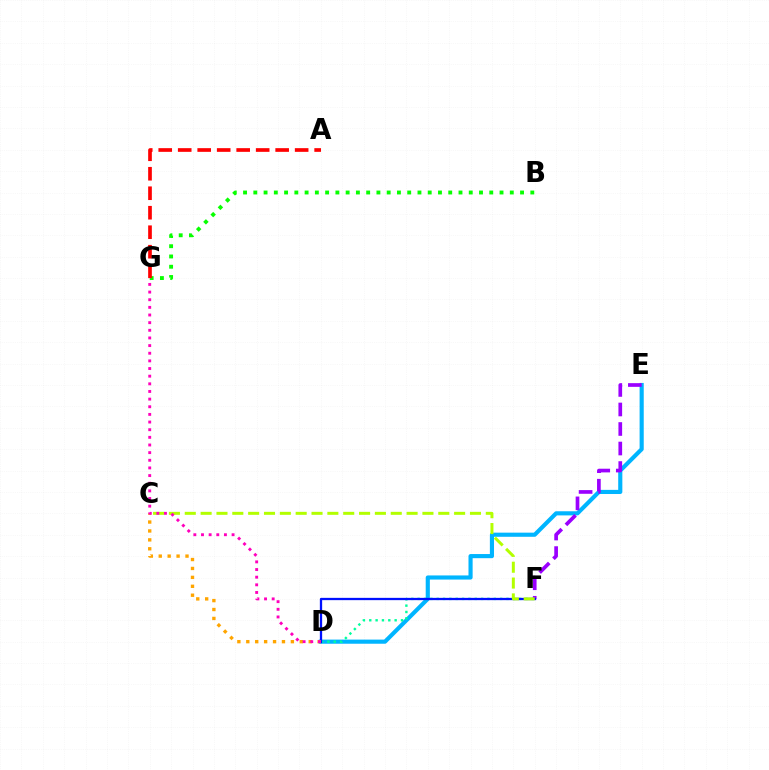{('D', 'E'): [{'color': '#00b5ff', 'line_style': 'solid', 'thickness': 2.98}], ('D', 'F'): [{'color': '#00ff9d', 'line_style': 'dotted', 'thickness': 1.72}, {'color': '#0010ff', 'line_style': 'solid', 'thickness': 1.65}], ('E', 'F'): [{'color': '#9b00ff', 'line_style': 'dashed', 'thickness': 2.65}], ('B', 'G'): [{'color': '#08ff00', 'line_style': 'dotted', 'thickness': 2.79}], ('A', 'G'): [{'color': '#ff0000', 'line_style': 'dashed', 'thickness': 2.65}], ('C', 'D'): [{'color': '#ffa500', 'line_style': 'dotted', 'thickness': 2.42}], ('C', 'F'): [{'color': '#b3ff00', 'line_style': 'dashed', 'thickness': 2.15}], ('D', 'G'): [{'color': '#ff00bd', 'line_style': 'dotted', 'thickness': 2.08}]}